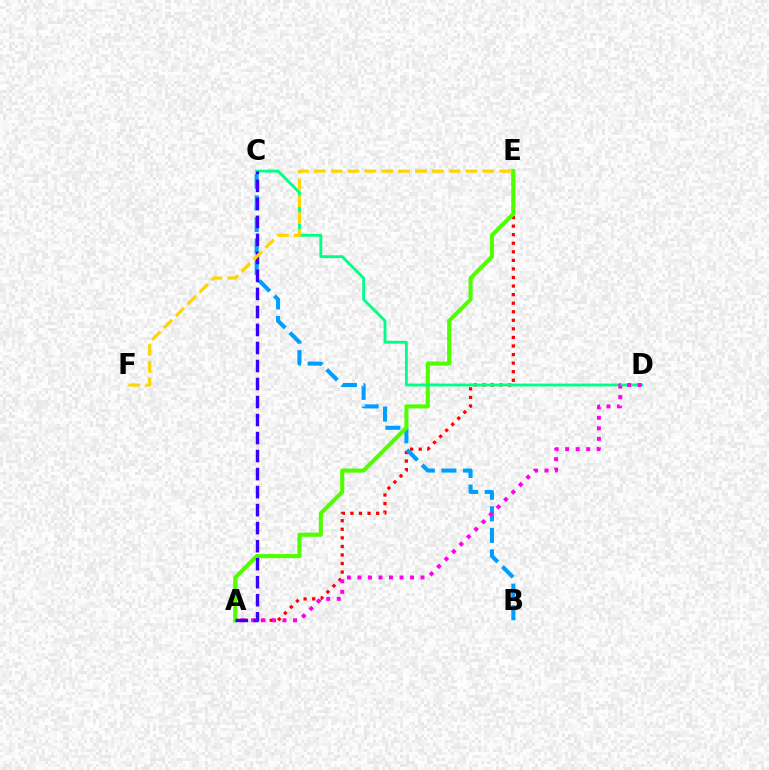{('A', 'E'): [{'color': '#ff0000', 'line_style': 'dotted', 'thickness': 2.33}, {'color': '#4fff00', 'line_style': 'solid', 'thickness': 2.93}], ('B', 'C'): [{'color': '#009eff', 'line_style': 'dashed', 'thickness': 2.93}], ('C', 'D'): [{'color': '#00ff86', 'line_style': 'solid', 'thickness': 2.05}], ('A', 'D'): [{'color': '#ff00ed', 'line_style': 'dotted', 'thickness': 2.86}], ('A', 'C'): [{'color': '#3700ff', 'line_style': 'dashed', 'thickness': 2.45}], ('E', 'F'): [{'color': '#ffd500', 'line_style': 'dashed', 'thickness': 2.29}]}